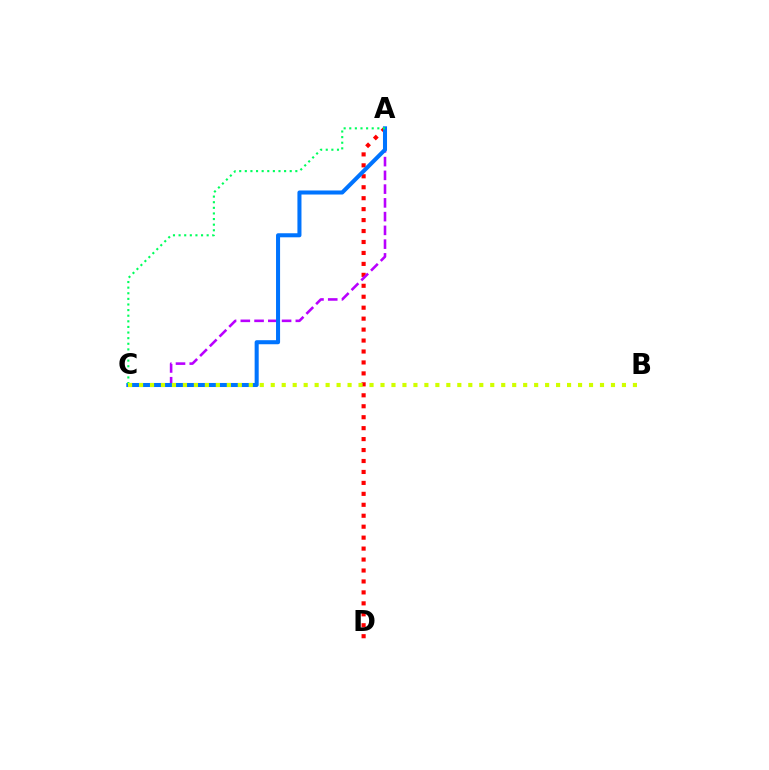{('A', 'D'): [{'color': '#ff0000', 'line_style': 'dotted', 'thickness': 2.98}], ('A', 'C'): [{'color': '#b900ff', 'line_style': 'dashed', 'thickness': 1.87}, {'color': '#0074ff', 'line_style': 'solid', 'thickness': 2.92}, {'color': '#00ff5c', 'line_style': 'dotted', 'thickness': 1.52}], ('B', 'C'): [{'color': '#d1ff00', 'line_style': 'dotted', 'thickness': 2.98}]}